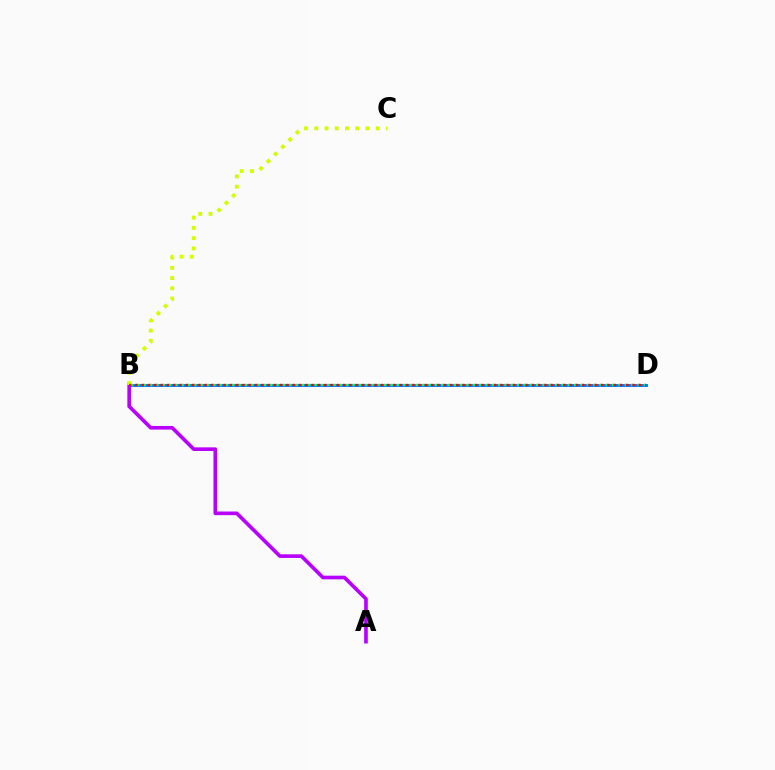{('B', 'D'): [{'color': '#0074ff', 'line_style': 'solid', 'thickness': 2.07}, {'color': '#00ff5c', 'line_style': 'dotted', 'thickness': 1.72}, {'color': '#ff0000', 'line_style': 'dotted', 'thickness': 1.71}], ('A', 'B'): [{'color': '#b900ff', 'line_style': 'solid', 'thickness': 2.62}], ('B', 'C'): [{'color': '#d1ff00', 'line_style': 'dotted', 'thickness': 2.78}]}